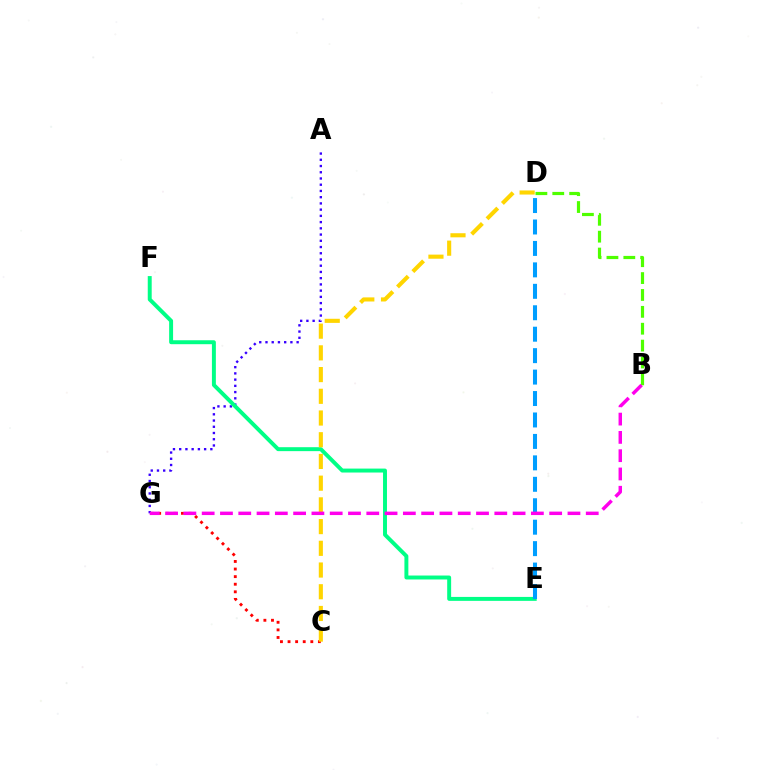{('B', 'D'): [{'color': '#4fff00', 'line_style': 'dashed', 'thickness': 2.29}], ('C', 'G'): [{'color': '#ff0000', 'line_style': 'dotted', 'thickness': 2.06}], ('A', 'G'): [{'color': '#3700ff', 'line_style': 'dotted', 'thickness': 1.69}], ('E', 'F'): [{'color': '#00ff86', 'line_style': 'solid', 'thickness': 2.84}], ('C', 'D'): [{'color': '#ffd500', 'line_style': 'dashed', 'thickness': 2.95}], ('D', 'E'): [{'color': '#009eff', 'line_style': 'dashed', 'thickness': 2.91}], ('B', 'G'): [{'color': '#ff00ed', 'line_style': 'dashed', 'thickness': 2.48}]}